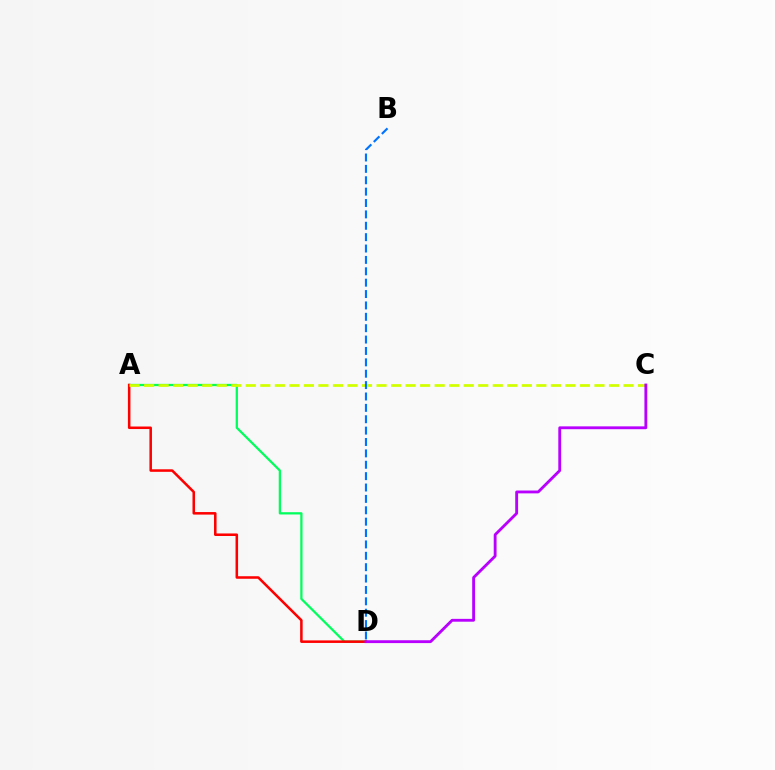{('A', 'D'): [{'color': '#00ff5c', 'line_style': 'solid', 'thickness': 1.64}, {'color': '#ff0000', 'line_style': 'solid', 'thickness': 1.83}], ('A', 'C'): [{'color': '#d1ff00', 'line_style': 'dashed', 'thickness': 1.97}], ('C', 'D'): [{'color': '#b900ff', 'line_style': 'solid', 'thickness': 2.04}], ('B', 'D'): [{'color': '#0074ff', 'line_style': 'dashed', 'thickness': 1.55}]}